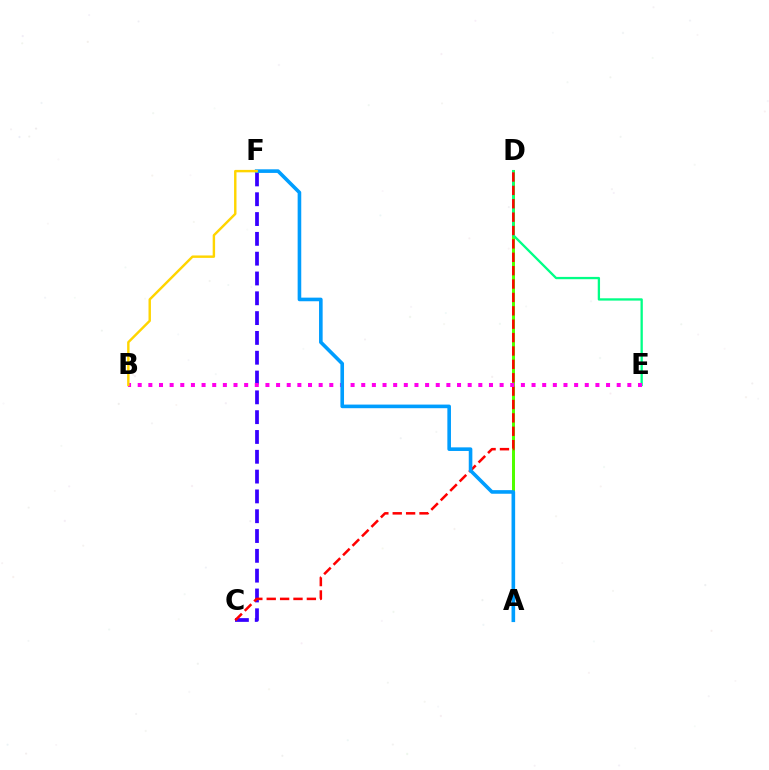{('A', 'D'): [{'color': '#4fff00', 'line_style': 'solid', 'thickness': 2.15}], ('C', 'F'): [{'color': '#3700ff', 'line_style': 'dashed', 'thickness': 2.69}], ('D', 'E'): [{'color': '#00ff86', 'line_style': 'solid', 'thickness': 1.66}], ('C', 'D'): [{'color': '#ff0000', 'line_style': 'dashed', 'thickness': 1.82}], ('B', 'E'): [{'color': '#ff00ed', 'line_style': 'dotted', 'thickness': 2.89}], ('A', 'F'): [{'color': '#009eff', 'line_style': 'solid', 'thickness': 2.6}], ('B', 'F'): [{'color': '#ffd500', 'line_style': 'solid', 'thickness': 1.75}]}